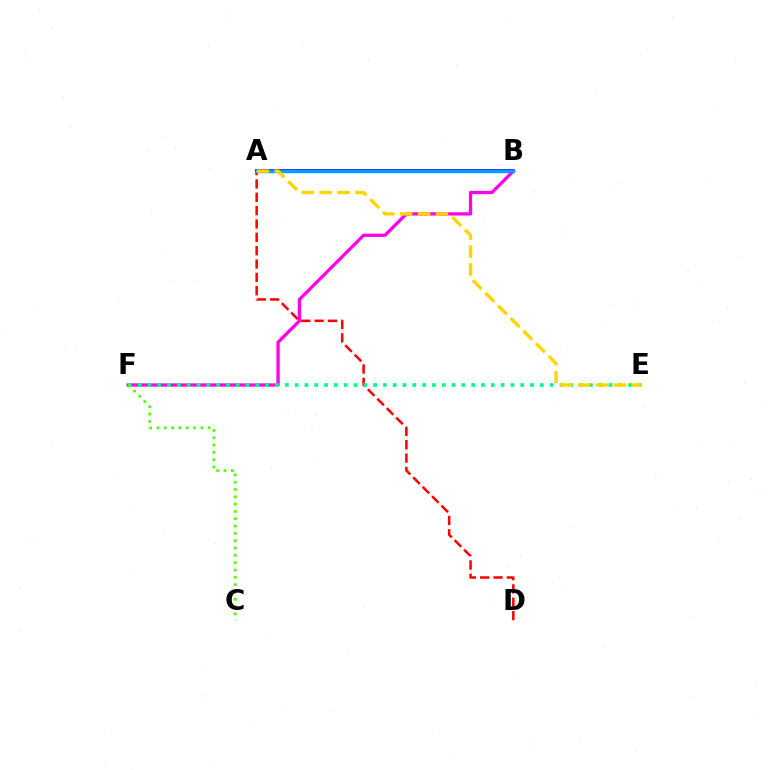{('A', 'B'): [{'color': '#3700ff', 'line_style': 'solid', 'thickness': 2.7}, {'color': '#009eff', 'line_style': 'solid', 'thickness': 2.46}], ('B', 'F'): [{'color': '#ff00ed', 'line_style': 'solid', 'thickness': 2.37}], ('A', 'D'): [{'color': '#ff0000', 'line_style': 'dashed', 'thickness': 1.81}], ('E', 'F'): [{'color': '#00ff86', 'line_style': 'dotted', 'thickness': 2.67}], ('C', 'F'): [{'color': '#4fff00', 'line_style': 'dotted', 'thickness': 1.99}], ('A', 'E'): [{'color': '#ffd500', 'line_style': 'dashed', 'thickness': 2.43}]}